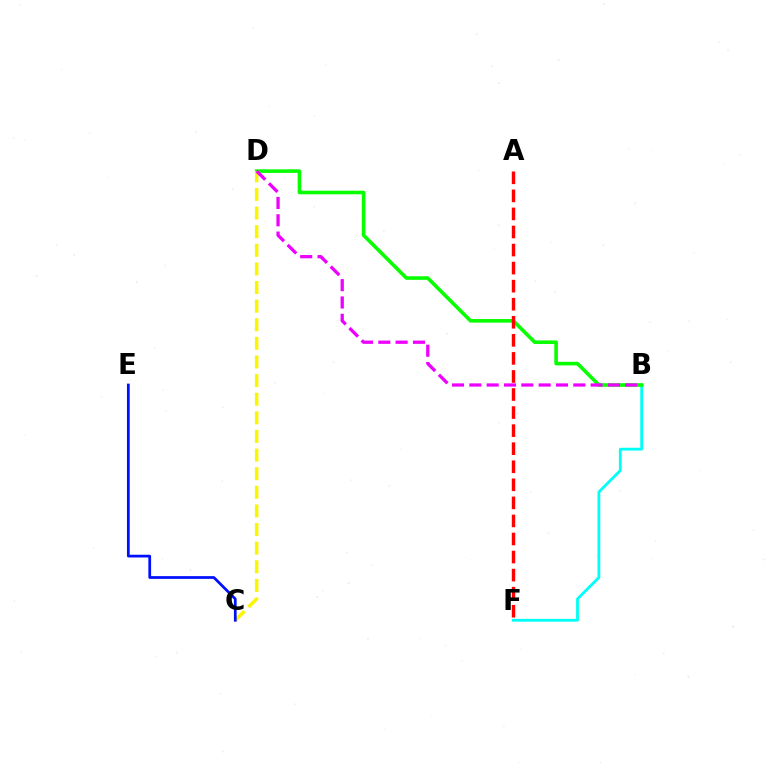{('B', 'F'): [{'color': '#00fff6', 'line_style': 'solid', 'thickness': 2.01}], ('B', 'D'): [{'color': '#08ff00', 'line_style': 'solid', 'thickness': 2.59}, {'color': '#ee00ff', 'line_style': 'dashed', 'thickness': 2.35}], ('C', 'D'): [{'color': '#fcf500', 'line_style': 'dashed', 'thickness': 2.53}], ('A', 'F'): [{'color': '#ff0000', 'line_style': 'dashed', 'thickness': 2.45}], ('C', 'E'): [{'color': '#0010ff', 'line_style': 'solid', 'thickness': 1.98}]}